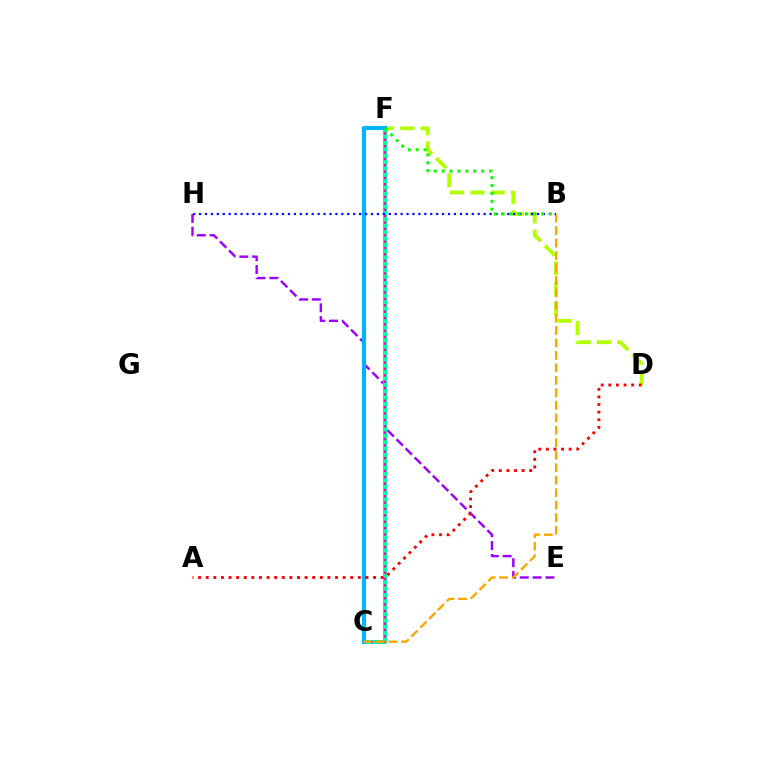{('E', 'H'): [{'color': '#9b00ff', 'line_style': 'dashed', 'thickness': 1.75}], ('C', 'F'): [{'color': '#00ff9d', 'line_style': 'solid', 'thickness': 2.92}, {'color': '#ff00bd', 'line_style': 'dotted', 'thickness': 1.73}, {'color': '#00b5ff', 'line_style': 'solid', 'thickness': 2.99}], ('D', 'F'): [{'color': '#b3ff00', 'line_style': 'dashed', 'thickness': 2.76}], ('B', 'C'): [{'color': '#ffa500', 'line_style': 'dashed', 'thickness': 1.7}], ('B', 'H'): [{'color': '#0010ff', 'line_style': 'dotted', 'thickness': 1.61}], ('B', 'F'): [{'color': '#08ff00', 'line_style': 'dotted', 'thickness': 2.15}], ('A', 'D'): [{'color': '#ff0000', 'line_style': 'dotted', 'thickness': 2.07}]}